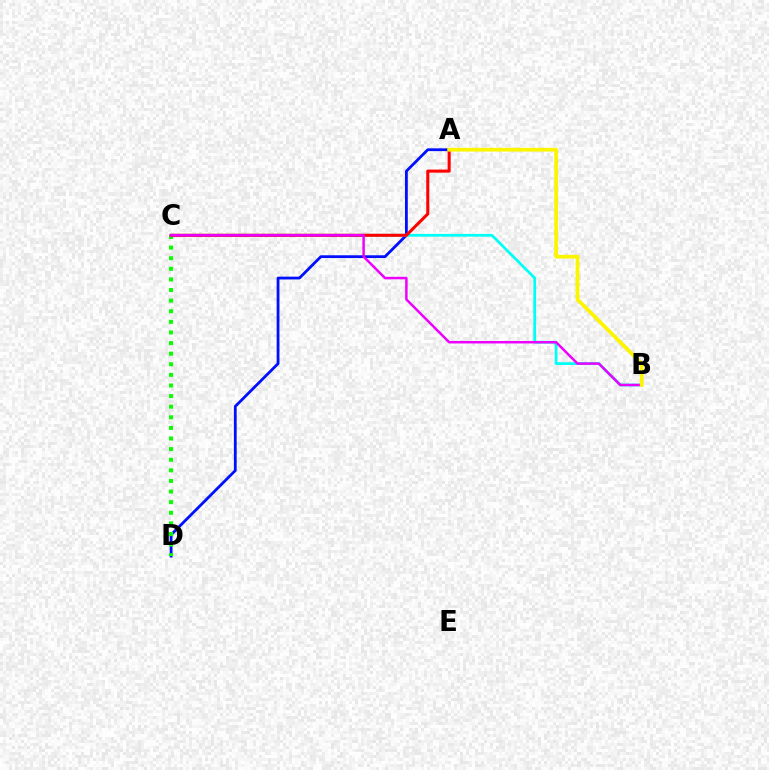{('A', 'D'): [{'color': '#0010ff', 'line_style': 'solid', 'thickness': 2.01}], ('C', 'D'): [{'color': '#08ff00', 'line_style': 'dotted', 'thickness': 2.88}], ('B', 'C'): [{'color': '#00fff6', 'line_style': 'solid', 'thickness': 2.0}, {'color': '#ee00ff', 'line_style': 'solid', 'thickness': 1.79}], ('A', 'C'): [{'color': '#ff0000', 'line_style': 'solid', 'thickness': 2.19}], ('A', 'B'): [{'color': '#fcf500', 'line_style': 'solid', 'thickness': 2.7}]}